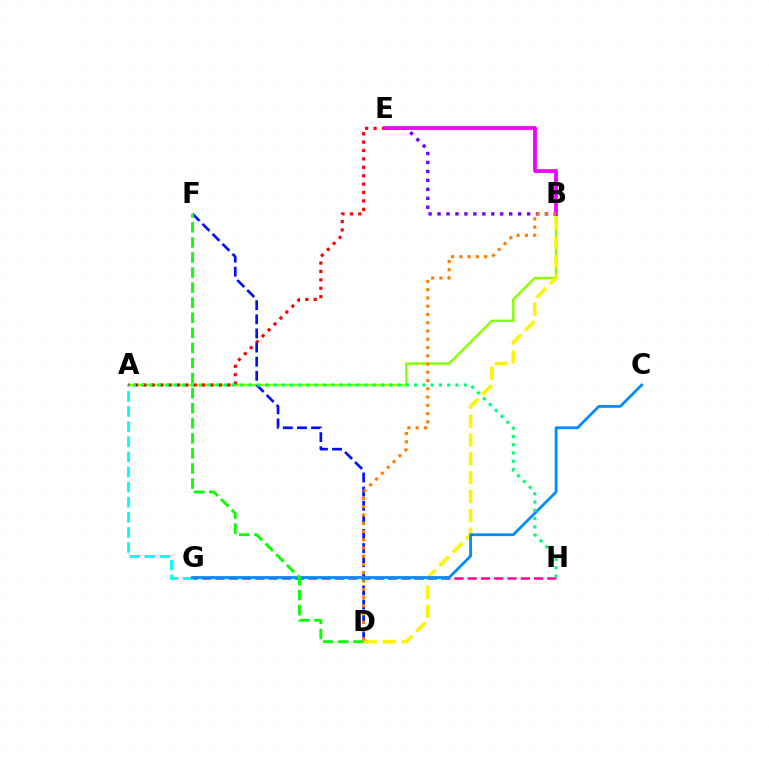{('A', 'B'): [{'color': '#84ff00', 'line_style': 'solid', 'thickness': 1.76}], ('B', 'D'): [{'color': '#fcf500', 'line_style': 'dashed', 'thickness': 2.57}, {'color': '#ff7c00', 'line_style': 'dotted', 'thickness': 2.24}], ('G', 'H'): [{'color': '#ff0094', 'line_style': 'dashed', 'thickness': 1.8}], ('A', 'E'): [{'color': '#ff0000', 'line_style': 'dotted', 'thickness': 2.28}], ('D', 'F'): [{'color': '#0010ff', 'line_style': 'dashed', 'thickness': 1.92}, {'color': '#08ff00', 'line_style': 'dashed', 'thickness': 2.05}], ('A', 'G'): [{'color': '#00fff6', 'line_style': 'dashed', 'thickness': 2.05}], ('C', 'G'): [{'color': '#008cff', 'line_style': 'solid', 'thickness': 2.01}], ('B', 'E'): [{'color': '#7200ff', 'line_style': 'dotted', 'thickness': 2.43}, {'color': '#ee00ff', 'line_style': 'solid', 'thickness': 2.71}], ('A', 'H'): [{'color': '#00ff74', 'line_style': 'dotted', 'thickness': 2.25}]}